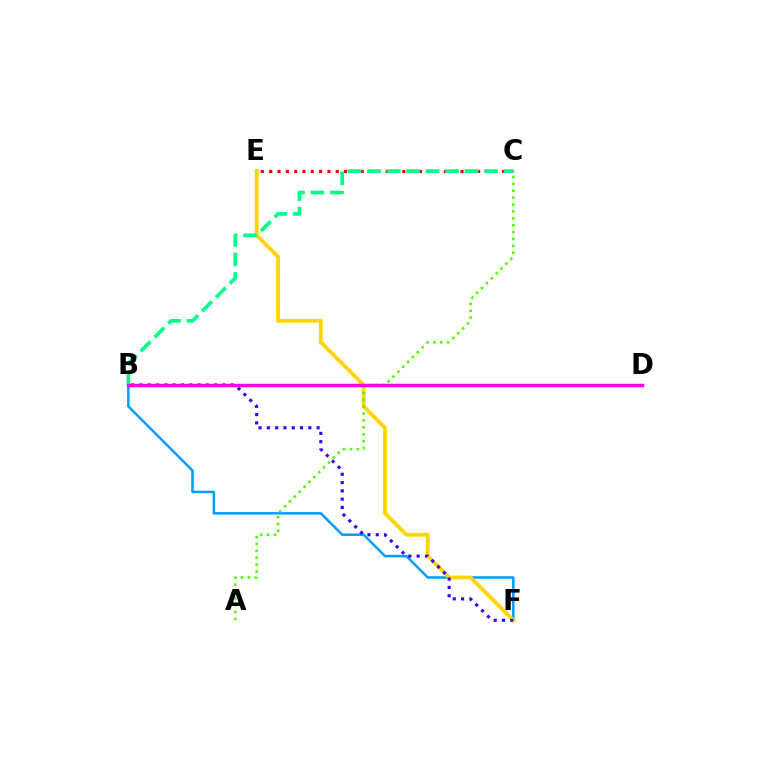{('B', 'F'): [{'color': '#009eff', 'line_style': 'solid', 'thickness': 1.82}, {'color': '#3700ff', 'line_style': 'dotted', 'thickness': 2.25}], ('E', 'F'): [{'color': '#ffd500', 'line_style': 'solid', 'thickness': 2.74}], ('A', 'C'): [{'color': '#4fff00', 'line_style': 'dotted', 'thickness': 1.87}], ('C', 'E'): [{'color': '#ff0000', 'line_style': 'dotted', 'thickness': 2.26}], ('B', 'C'): [{'color': '#00ff86', 'line_style': 'dashed', 'thickness': 2.65}], ('B', 'D'): [{'color': '#ff00ed', 'line_style': 'solid', 'thickness': 2.51}]}